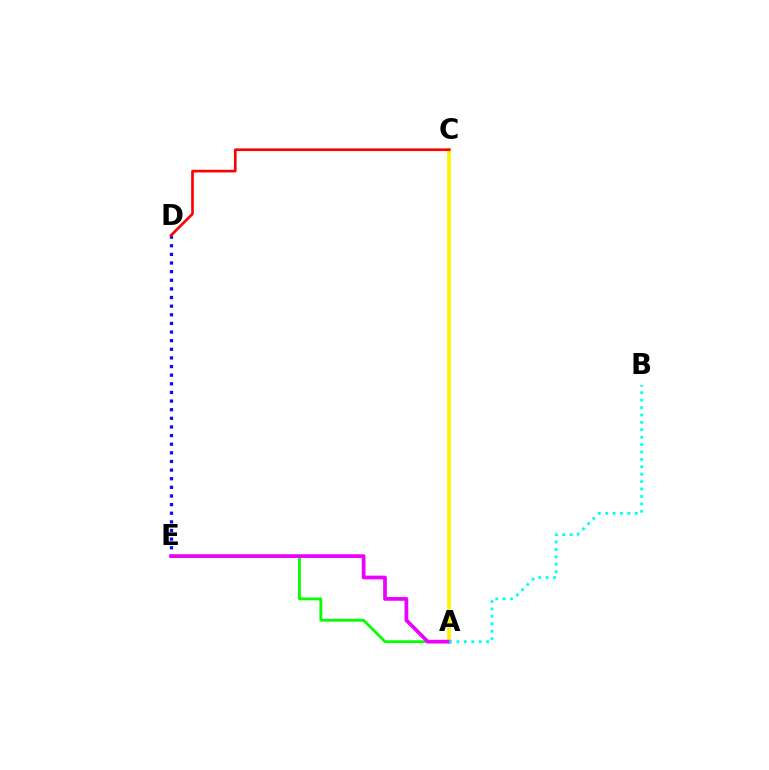{('A', 'C'): [{'color': '#fcf500', 'line_style': 'solid', 'thickness': 2.62}], ('D', 'E'): [{'color': '#0010ff', 'line_style': 'dotted', 'thickness': 2.34}], ('A', 'E'): [{'color': '#08ff00', 'line_style': 'solid', 'thickness': 2.03}, {'color': '#ee00ff', 'line_style': 'solid', 'thickness': 2.68}], ('C', 'D'): [{'color': '#ff0000', 'line_style': 'solid', 'thickness': 1.91}], ('A', 'B'): [{'color': '#00fff6', 'line_style': 'dotted', 'thickness': 2.01}]}